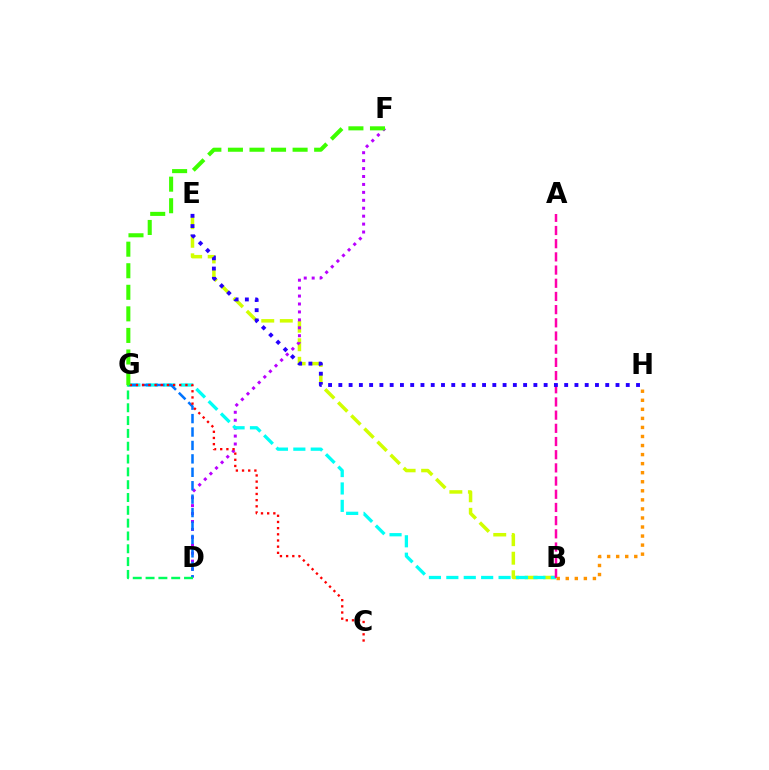{('B', 'E'): [{'color': '#d1ff00', 'line_style': 'dashed', 'thickness': 2.52}], ('D', 'F'): [{'color': '#b900ff', 'line_style': 'dotted', 'thickness': 2.16}], ('B', 'G'): [{'color': '#00fff6', 'line_style': 'dashed', 'thickness': 2.37}], ('D', 'G'): [{'color': '#0074ff', 'line_style': 'dashed', 'thickness': 1.82}, {'color': '#00ff5c', 'line_style': 'dashed', 'thickness': 1.74}], ('C', 'G'): [{'color': '#ff0000', 'line_style': 'dotted', 'thickness': 1.68}], ('A', 'B'): [{'color': '#ff00ac', 'line_style': 'dashed', 'thickness': 1.79}], ('E', 'H'): [{'color': '#2500ff', 'line_style': 'dotted', 'thickness': 2.79}], ('B', 'H'): [{'color': '#ff9400', 'line_style': 'dotted', 'thickness': 2.46}], ('F', 'G'): [{'color': '#3dff00', 'line_style': 'dashed', 'thickness': 2.93}]}